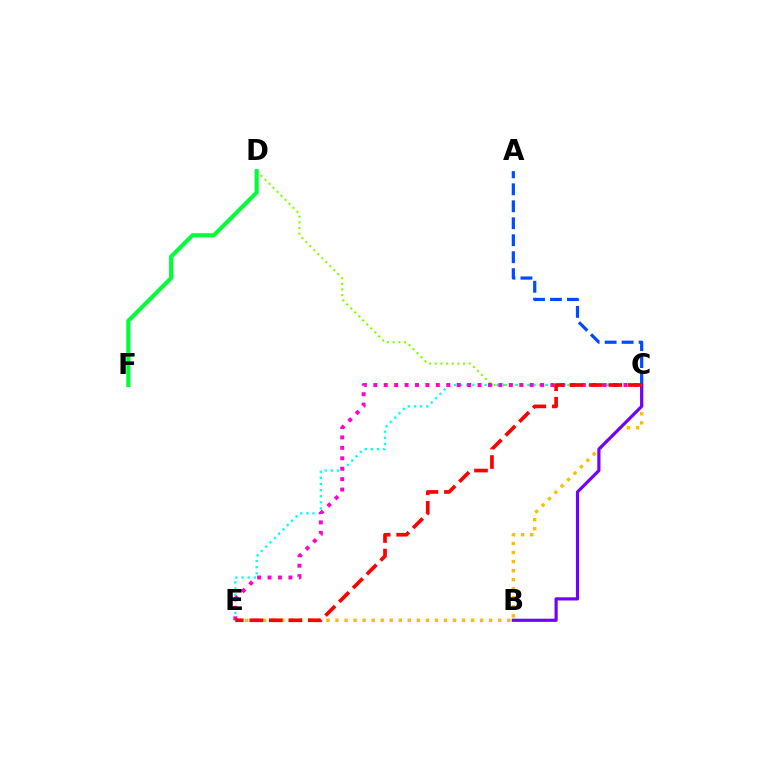{('C', 'E'): [{'color': '#ffbd00', 'line_style': 'dotted', 'thickness': 2.46}, {'color': '#00fff6', 'line_style': 'dotted', 'thickness': 1.66}, {'color': '#ff00cf', 'line_style': 'dotted', 'thickness': 2.83}, {'color': '#ff0000', 'line_style': 'dashed', 'thickness': 2.65}], ('A', 'C'): [{'color': '#004bff', 'line_style': 'dashed', 'thickness': 2.31}], ('B', 'C'): [{'color': '#7200ff', 'line_style': 'solid', 'thickness': 2.29}], ('C', 'D'): [{'color': '#84ff00', 'line_style': 'dotted', 'thickness': 1.54}], ('D', 'F'): [{'color': '#00ff39', 'line_style': 'solid', 'thickness': 2.98}]}